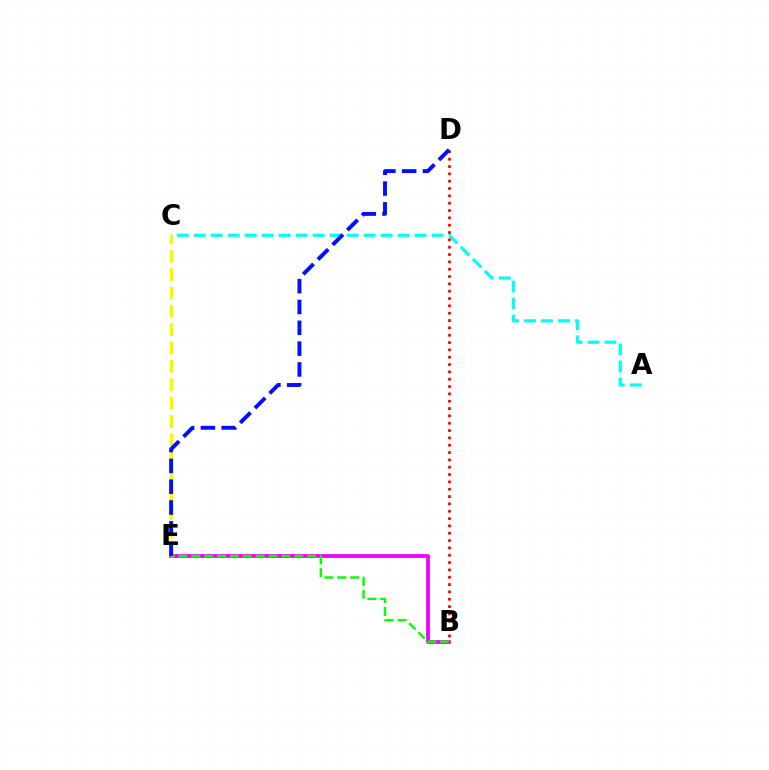{('A', 'C'): [{'color': '#00fff6', 'line_style': 'dashed', 'thickness': 2.31}], ('B', 'E'): [{'color': '#ee00ff', 'line_style': 'solid', 'thickness': 2.71}, {'color': '#08ff00', 'line_style': 'dashed', 'thickness': 1.75}], ('B', 'D'): [{'color': '#ff0000', 'line_style': 'dotted', 'thickness': 1.99}], ('C', 'E'): [{'color': '#fcf500', 'line_style': 'dashed', 'thickness': 2.5}], ('D', 'E'): [{'color': '#0010ff', 'line_style': 'dashed', 'thickness': 2.83}]}